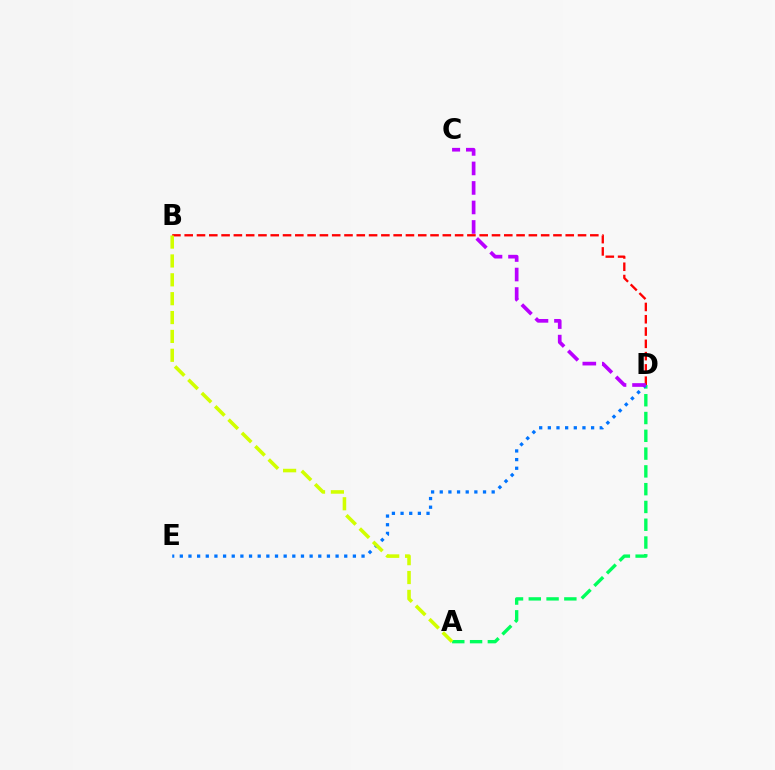{('B', 'D'): [{'color': '#ff0000', 'line_style': 'dashed', 'thickness': 1.67}], ('A', 'D'): [{'color': '#00ff5c', 'line_style': 'dashed', 'thickness': 2.42}], ('D', 'E'): [{'color': '#0074ff', 'line_style': 'dotted', 'thickness': 2.35}], ('C', 'D'): [{'color': '#b900ff', 'line_style': 'dashed', 'thickness': 2.65}], ('A', 'B'): [{'color': '#d1ff00', 'line_style': 'dashed', 'thickness': 2.56}]}